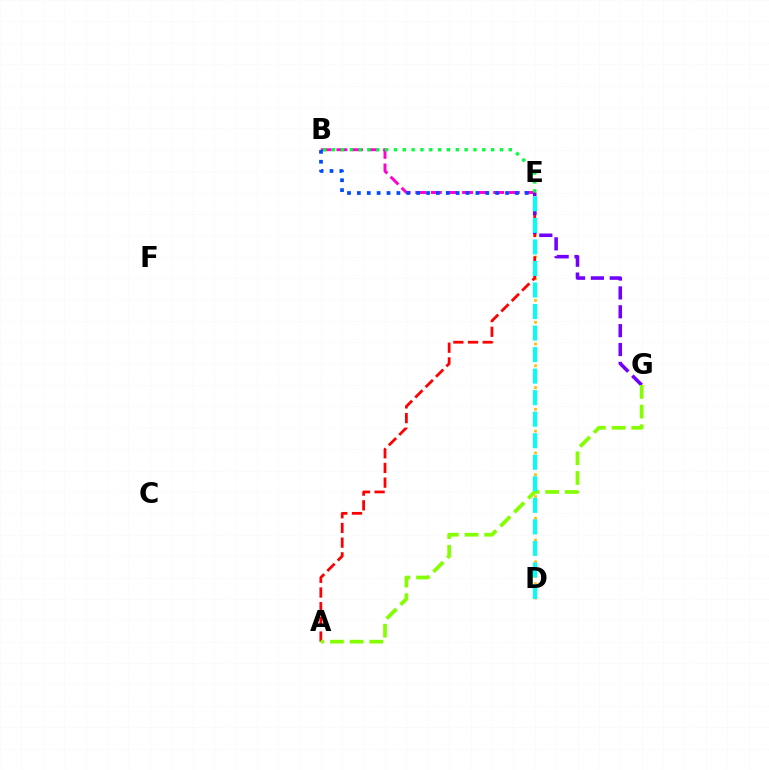{('B', 'E'): [{'color': '#ff00cf', 'line_style': 'dashed', 'thickness': 2.12}, {'color': '#004bff', 'line_style': 'dotted', 'thickness': 2.68}, {'color': '#00ff39', 'line_style': 'dotted', 'thickness': 2.4}], ('D', 'E'): [{'color': '#ffbd00', 'line_style': 'dotted', 'thickness': 1.97}, {'color': '#00fff6', 'line_style': 'dashed', 'thickness': 2.93}], ('A', 'E'): [{'color': '#ff0000', 'line_style': 'dashed', 'thickness': 1.99}], ('E', 'G'): [{'color': '#7200ff', 'line_style': 'dashed', 'thickness': 2.56}], ('A', 'G'): [{'color': '#84ff00', 'line_style': 'dashed', 'thickness': 2.67}]}